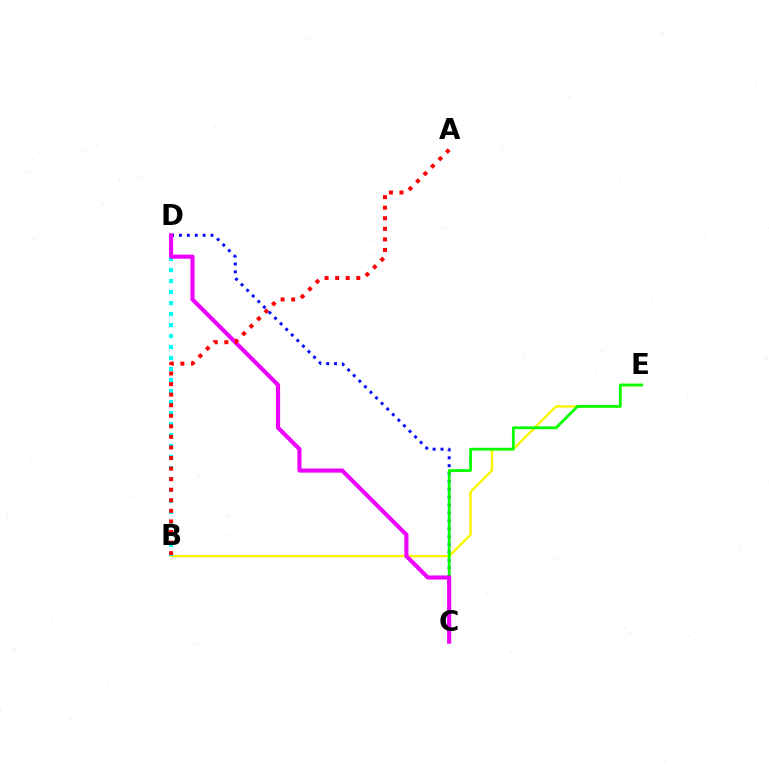{('C', 'D'): [{'color': '#0010ff', 'line_style': 'dotted', 'thickness': 2.14}, {'color': '#ee00ff', 'line_style': 'solid', 'thickness': 2.95}], ('B', 'E'): [{'color': '#fcf500', 'line_style': 'solid', 'thickness': 1.73}], ('C', 'E'): [{'color': '#08ff00', 'line_style': 'solid', 'thickness': 2.01}], ('B', 'D'): [{'color': '#00fff6', 'line_style': 'dotted', 'thickness': 2.99}], ('A', 'B'): [{'color': '#ff0000', 'line_style': 'dotted', 'thickness': 2.87}]}